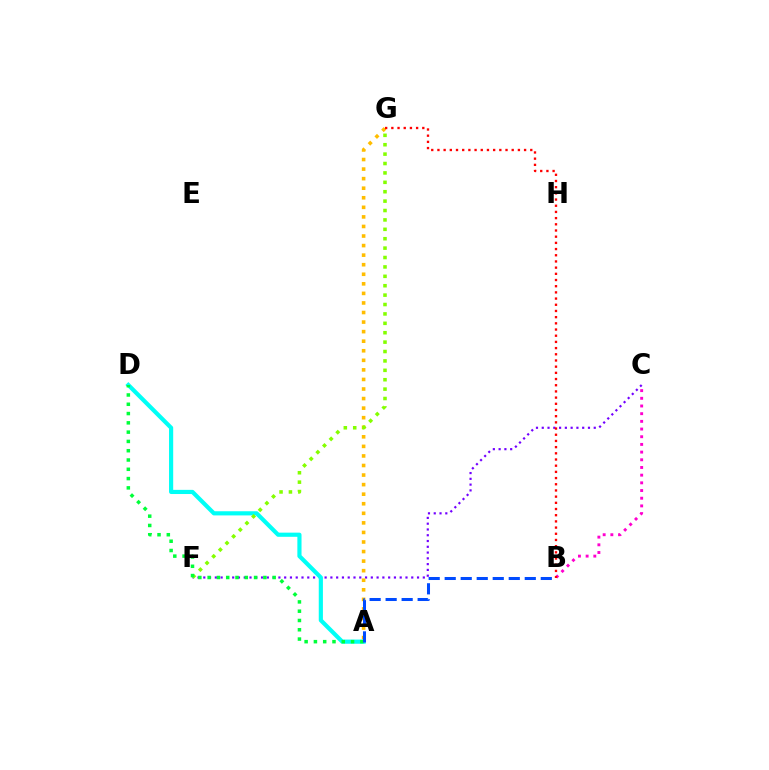{('C', 'F'): [{'color': '#7200ff', 'line_style': 'dotted', 'thickness': 1.57}], ('A', 'G'): [{'color': '#ffbd00', 'line_style': 'dotted', 'thickness': 2.6}], ('B', 'C'): [{'color': '#ff00cf', 'line_style': 'dotted', 'thickness': 2.09}], ('A', 'D'): [{'color': '#00fff6', 'line_style': 'solid', 'thickness': 2.99}, {'color': '#00ff39', 'line_style': 'dotted', 'thickness': 2.52}], ('F', 'G'): [{'color': '#84ff00', 'line_style': 'dotted', 'thickness': 2.55}], ('B', 'G'): [{'color': '#ff0000', 'line_style': 'dotted', 'thickness': 1.68}], ('A', 'B'): [{'color': '#004bff', 'line_style': 'dashed', 'thickness': 2.18}]}